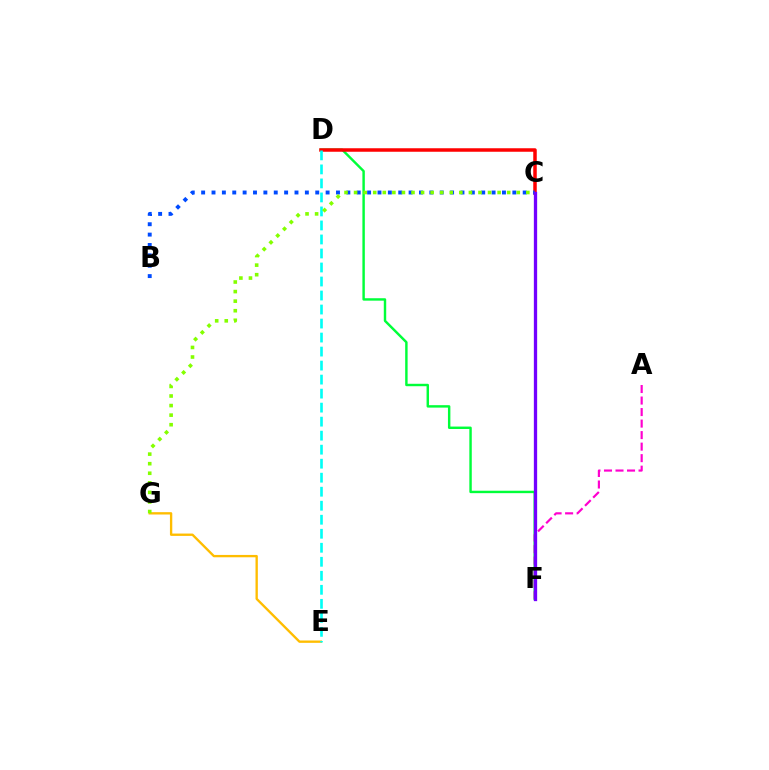{('D', 'F'): [{'color': '#00ff39', 'line_style': 'solid', 'thickness': 1.75}], ('C', 'D'): [{'color': '#ff0000', 'line_style': 'solid', 'thickness': 2.52}], ('E', 'G'): [{'color': '#ffbd00', 'line_style': 'solid', 'thickness': 1.69}], ('A', 'F'): [{'color': '#ff00cf', 'line_style': 'dashed', 'thickness': 1.57}], ('B', 'C'): [{'color': '#004bff', 'line_style': 'dotted', 'thickness': 2.82}], ('D', 'E'): [{'color': '#00fff6', 'line_style': 'dashed', 'thickness': 1.9}], ('C', 'F'): [{'color': '#7200ff', 'line_style': 'solid', 'thickness': 2.38}], ('C', 'G'): [{'color': '#84ff00', 'line_style': 'dotted', 'thickness': 2.6}]}